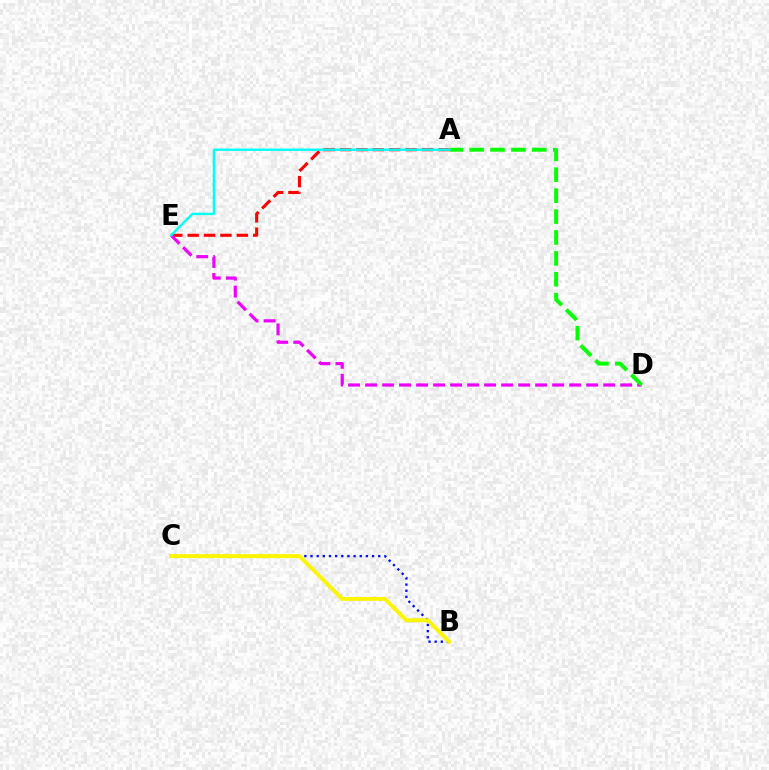{('A', 'E'): [{'color': '#ff0000', 'line_style': 'dashed', 'thickness': 2.22}, {'color': '#00fff6', 'line_style': 'solid', 'thickness': 1.72}], ('B', 'C'): [{'color': '#0010ff', 'line_style': 'dotted', 'thickness': 1.67}, {'color': '#fcf500', 'line_style': 'solid', 'thickness': 2.82}], ('D', 'E'): [{'color': '#ee00ff', 'line_style': 'dashed', 'thickness': 2.31}], ('A', 'D'): [{'color': '#08ff00', 'line_style': 'dashed', 'thickness': 2.84}]}